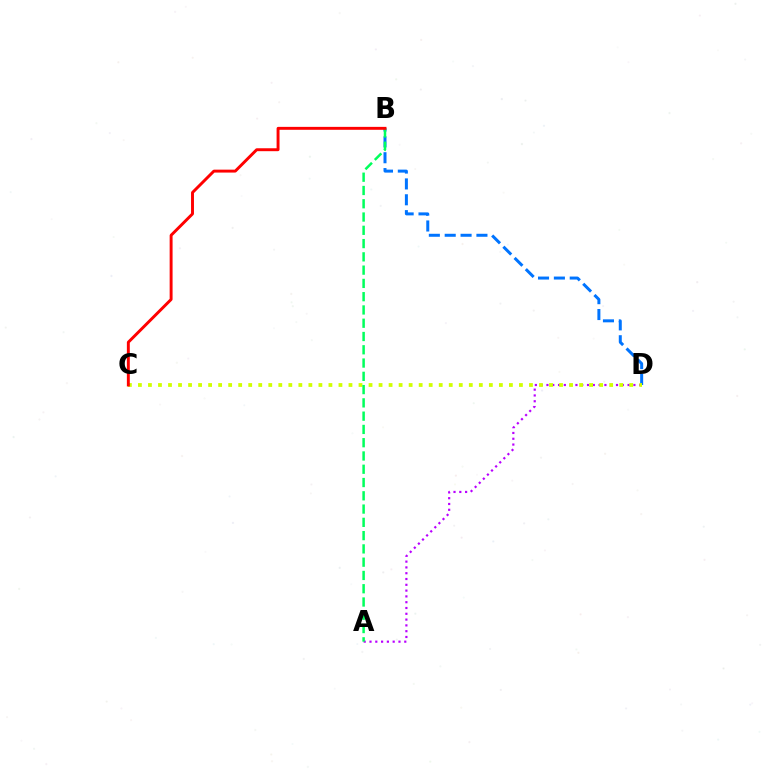{('A', 'D'): [{'color': '#b900ff', 'line_style': 'dotted', 'thickness': 1.57}], ('B', 'D'): [{'color': '#0074ff', 'line_style': 'dashed', 'thickness': 2.15}], ('C', 'D'): [{'color': '#d1ff00', 'line_style': 'dotted', 'thickness': 2.72}], ('A', 'B'): [{'color': '#00ff5c', 'line_style': 'dashed', 'thickness': 1.8}], ('B', 'C'): [{'color': '#ff0000', 'line_style': 'solid', 'thickness': 2.11}]}